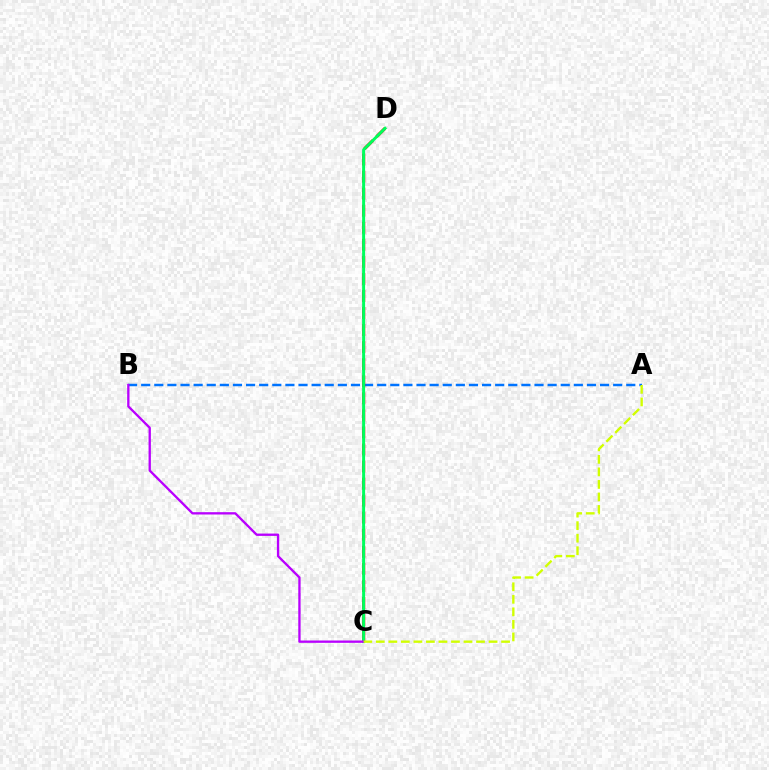{('A', 'B'): [{'color': '#0074ff', 'line_style': 'dashed', 'thickness': 1.78}], ('C', 'D'): [{'color': '#ff0000', 'line_style': 'dashed', 'thickness': 2.32}, {'color': '#00ff5c', 'line_style': 'solid', 'thickness': 2.14}], ('B', 'C'): [{'color': '#b900ff', 'line_style': 'solid', 'thickness': 1.67}], ('A', 'C'): [{'color': '#d1ff00', 'line_style': 'dashed', 'thickness': 1.7}]}